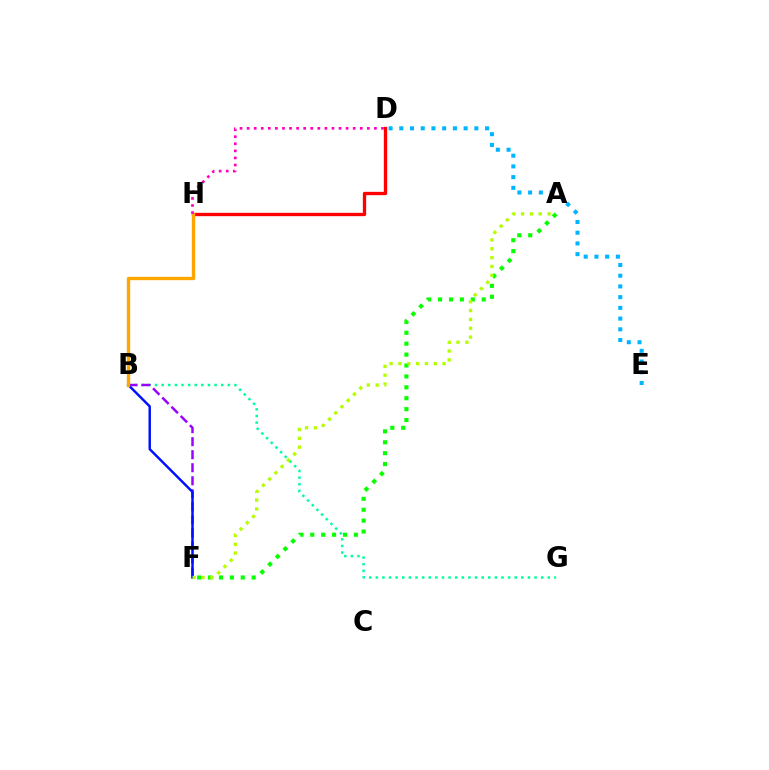{('B', 'G'): [{'color': '#00ff9d', 'line_style': 'dotted', 'thickness': 1.8}], ('D', 'H'): [{'color': '#ff0000', 'line_style': 'solid', 'thickness': 2.38}, {'color': '#ff00bd', 'line_style': 'dotted', 'thickness': 1.92}], ('D', 'E'): [{'color': '#00b5ff', 'line_style': 'dotted', 'thickness': 2.91}], ('A', 'F'): [{'color': '#08ff00', 'line_style': 'dotted', 'thickness': 2.96}, {'color': '#b3ff00', 'line_style': 'dotted', 'thickness': 2.4}], ('B', 'F'): [{'color': '#9b00ff', 'line_style': 'dashed', 'thickness': 1.77}, {'color': '#0010ff', 'line_style': 'solid', 'thickness': 1.77}], ('B', 'H'): [{'color': '#ffa500', 'line_style': 'solid', 'thickness': 2.42}]}